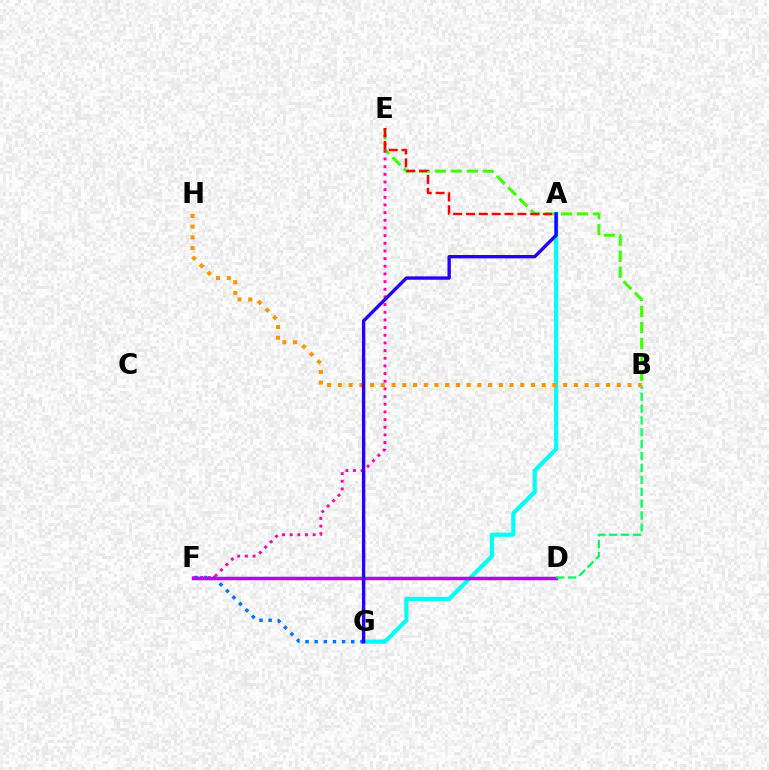{('B', 'E'): [{'color': '#3dff00', 'line_style': 'dashed', 'thickness': 2.17}], ('A', 'G'): [{'color': '#00fff6', 'line_style': 'solid', 'thickness': 2.99}, {'color': '#2500ff', 'line_style': 'solid', 'thickness': 2.43}], ('D', 'F'): [{'color': '#d1ff00', 'line_style': 'dotted', 'thickness': 2.46}, {'color': '#b900ff', 'line_style': 'solid', 'thickness': 2.5}], ('F', 'G'): [{'color': '#0074ff', 'line_style': 'dotted', 'thickness': 2.48}], ('E', 'F'): [{'color': '#ff00ac', 'line_style': 'dotted', 'thickness': 2.08}], ('A', 'E'): [{'color': '#ff0000', 'line_style': 'dashed', 'thickness': 1.75}], ('B', 'D'): [{'color': '#00ff5c', 'line_style': 'dashed', 'thickness': 1.62}], ('B', 'H'): [{'color': '#ff9400', 'line_style': 'dotted', 'thickness': 2.91}]}